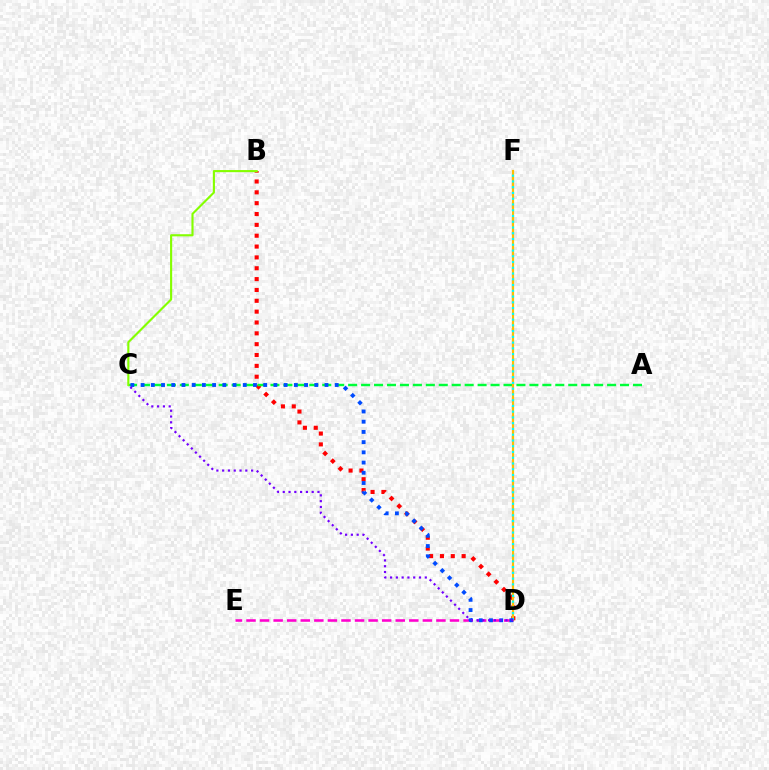{('D', 'E'): [{'color': '#ff00cf', 'line_style': 'dashed', 'thickness': 1.84}], ('B', 'D'): [{'color': '#ff0000', 'line_style': 'dotted', 'thickness': 2.95}], ('A', 'C'): [{'color': '#00ff39', 'line_style': 'dashed', 'thickness': 1.76}], ('D', 'F'): [{'color': '#ffbd00', 'line_style': 'solid', 'thickness': 1.59}, {'color': '#00fff6', 'line_style': 'dotted', 'thickness': 1.56}], ('C', 'D'): [{'color': '#004bff', 'line_style': 'dotted', 'thickness': 2.78}, {'color': '#7200ff', 'line_style': 'dotted', 'thickness': 1.57}], ('B', 'C'): [{'color': '#84ff00', 'line_style': 'solid', 'thickness': 1.53}]}